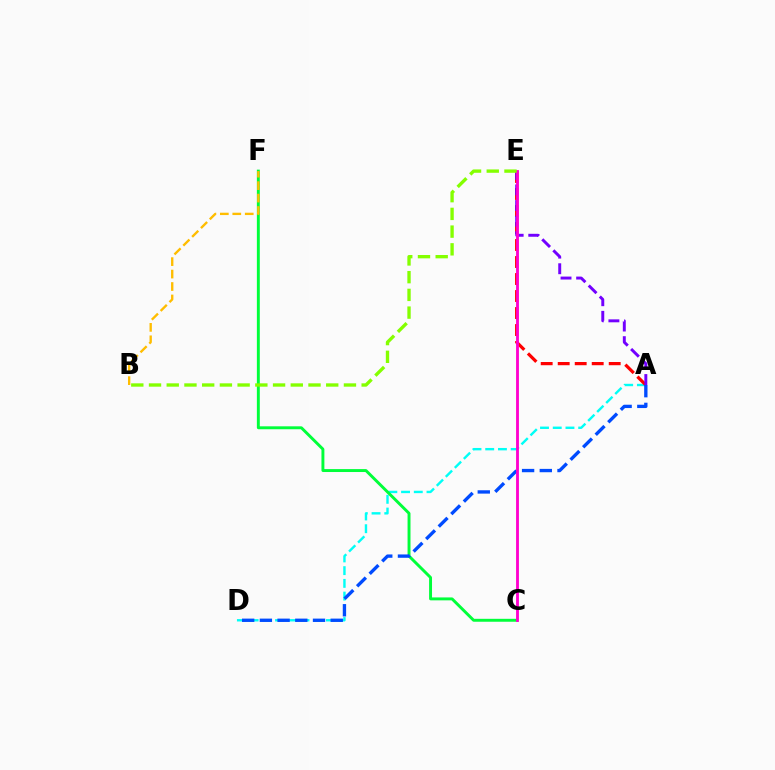{('A', 'D'): [{'color': '#00fff6', 'line_style': 'dashed', 'thickness': 1.73}, {'color': '#004bff', 'line_style': 'dashed', 'thickness': 2.41}], ('A', 'E'): [{'color': '#ff0000', 'line_style': 'dashed', 'thickness': 2.31}, {'color': '#7200ff', 'line_style': 'dashed', 'thickness': 2.12}], ('C', 'F'): [{'color': '#00ff39', 'line_style': 'solid', 'thickness': 2.11}], ('C', 'E'): [{'color': '#ff00cf', 'line_style': 'solid', 'thickness': 2.05}], ('B', 'F'): [{'color': '#ffbd00', 'line_style': 'dashed', 'thickness': 1.69}], ('B', 'E'): [{'color': '#84ff00', 'line_style': 'dashed', 'thickness': 2.41}]}